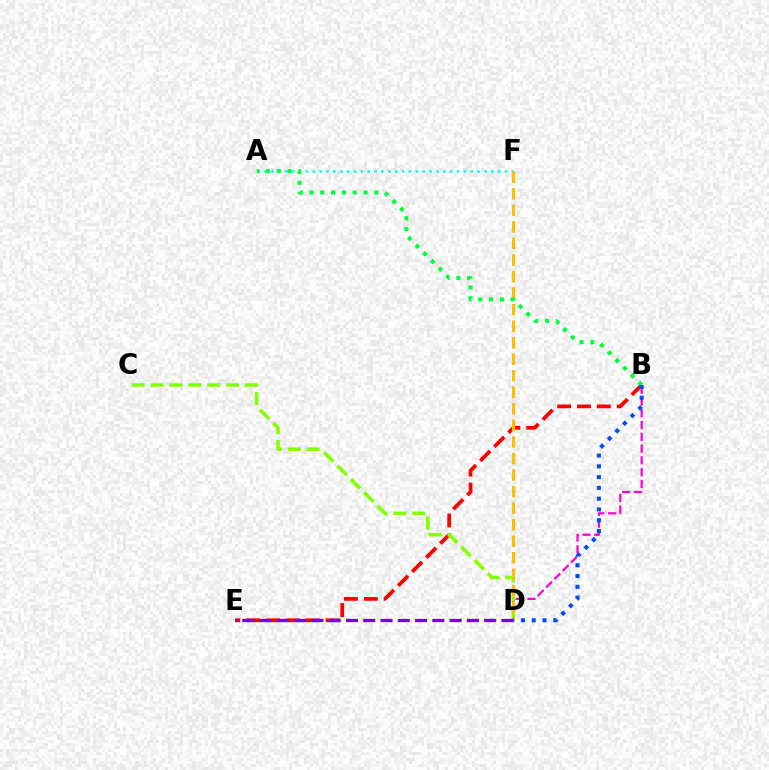{('B', 'E'): [{'color': '#ff0000', 'line_style': 'dashed', 'thickness': 2.7}], ('B', 'D'): [{'color': '#ff00cf', 'line_style': 'dashed', 'thickness': 1.6}, {'color': '#004bff', 'line_style': 'dotted', 'thickness': 2.93}], ('C', 'D'): [{'color': '#84ff00', 'line_style': 'dashed', 'thickness': 2.56}], ('A', 'F'): [{'color': '#00fff6', 'line_style': 'dotted', 'thickness': 1.87}], ('D', 'F'): [{'color': '#ffbd00', 'line_style': 'dashed', 'thickness': 2.25}], ('D', 'E'): [{'color': '#7200ff', 'line_style': 'dashed', 'thickness': 2.35}], ('A', 'B'): [{'color': '#00ff39', 'line_style': 'dotted', 'thickness': 2.94}]}